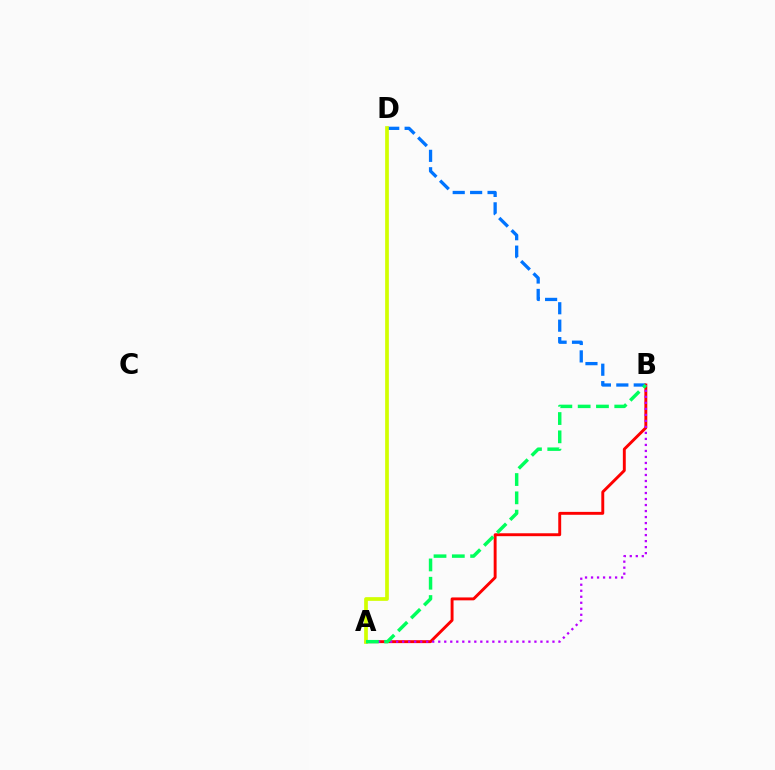{('B', 'D'): [{'color': '#0074ff', 'line_style': 'dashed', 'thickness': 2.37}], ('A', 'B'): [{'color': '#ff0000', 'line_style': 'solid', 'thickness': 2.1}, {'color': '#b900ff', 'line_style': 'dotted', 'thickness': 1.63}, {'color': '#00ff5c', 'line_style': 'dashed', 'thickness': 2.49}], ('A', 'D'): [{'color': '#d1ff00', 'line_style': 'solid', 'thickness': 2.67}]}